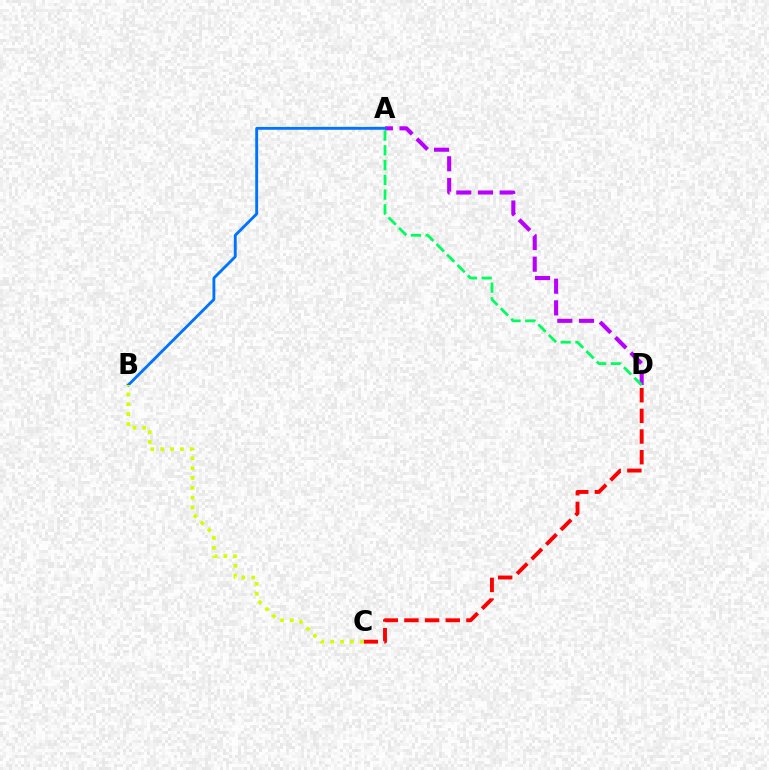{('A', 'D'): [{'color': '#b900ff', 'line_style': 'dashed', 'thickness': 2.95}, {'color': '#00ff5c', 'line_style': 'dashed', 'thickness': 2.0}], ('A', 'B'): [{'color': '#0074ff', 'line_style': 'solid', 'thickness': 2.06}], ('C', 'D'): [{'color': '#ff0000', 'line_style': 'dashed', 'thickness': 2.81}], ('B', 'C'): [{'color': '#d1ff00', 'line_style': 'dotted', 'thickness': 2.68}]}